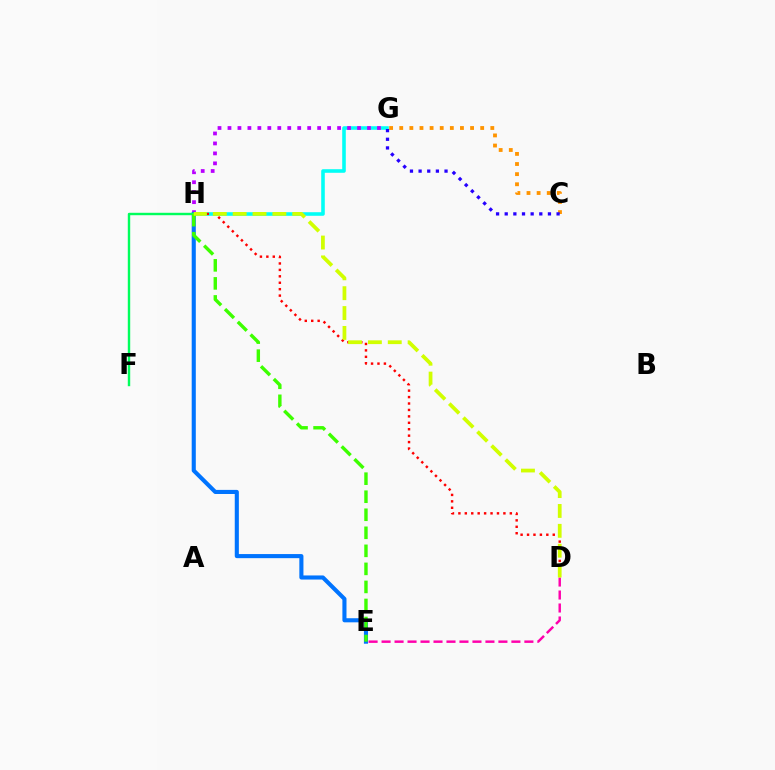{('C', 'G'): [{'color': '#ff9400', 'line_style': 'dotted', 'thickness': 2.75}, {'color': '#2500ff', 'line_style': 'dotted', 'thickness': 2.35}], ('G', 'H'): [{'color': '#00fff6', 'line_style': 'solid', 'thickness': 2.58}, {'color': '#b900ff', 'line_style': 'dotted', 'thickness': 2.71}], ('E', 'H'): [{'color': '#0074ff', 'line_style': 'solid', 'thickness': 2.95}, {'color': '#3dff00', 'line_style': 'dashed', 'thickness': 2.45}], ('D', 'E'): [{'color': '#ff00ac', 'line_style': 'dashed', 'thickness': 1.76}], ('D', 'H'): [{'color': '#ff0000', 'line_style': 'dotted', 'thickness': 1.75}, {'color': '#d1ff00', 'line_style': 'dashed', 'thickness': 2.7}], ('F', 'H'): [{'color': '#00ff5c', 'line_style': 'solid', 'thickness': 1.74}]}